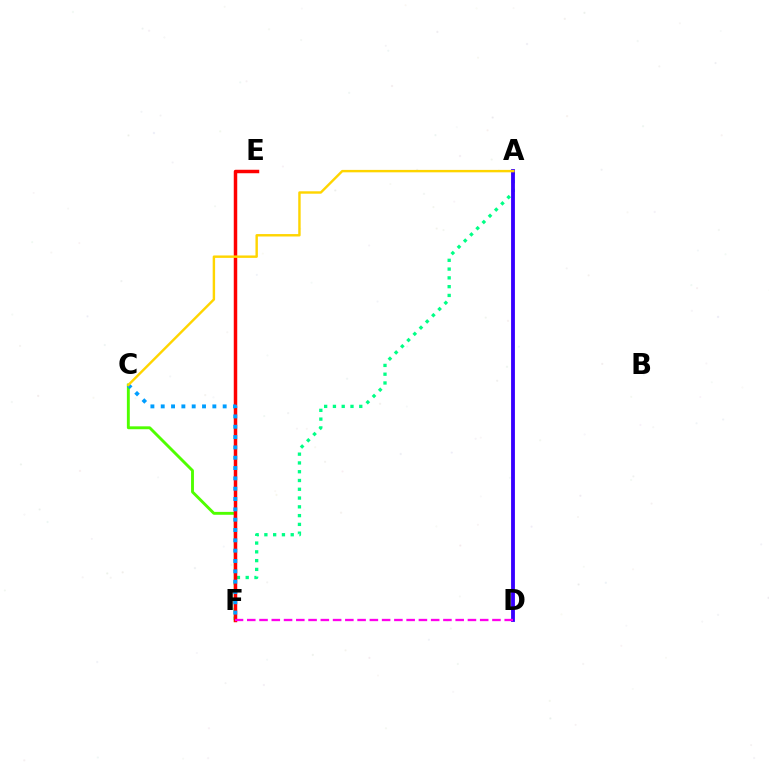{('A', 'F'): [{'color': '#00ff86', 'line_style': 'dotted', 'thickness': 2.39}], ('C', 'F'): [{'color': '#4fff00', 'line_style': 'solid', 'thickness': 2.08}, {'color': '#009eff', 'line_style': 'dotted', 'thickness': 2.81}], ('A', 'D'): [{'color': '#3700ff', 'line_style': 'solid', 'thickness': 2.76}], ('E', 'F'): [{'color': '#ff0000', 'line_style': 'solid', 'thickness': 2.5}], ('D', 'F'): [{'color': '#ff00ed', 'line_style': 'dashed', 'thickness': 1.67}], ('A', 'C'): [{'color': '#ffd500', 'line_style': 'solid', 'thickness': 1.74}]}